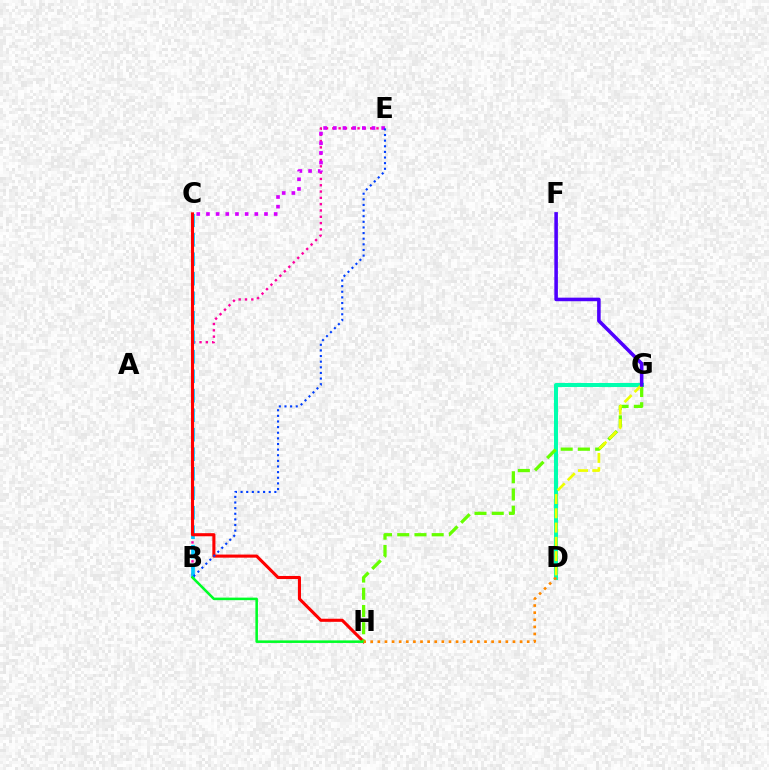{('B', 'E'): [{'color': '#ff00a0', 'line_style': 'dotted', 'thickness': 1.71}, {'color': '#003fff', 'line_style': 'dotted', 'thickness': 1.53}], ('B', 'C'): [{'color': '#00c7ff', 'line_style': 'dashed', 'thickness': 2.65}], ('C', 'H'): [{'color': '#ff0000', 'line_style': 'solid', 'thickness': 2.22}], ('D', 'G'): [{'color': '#00ffaf', 'line_style': 'solid', 'thickness': 2.89}, {'color': '#eeff00', 'line_style': 'dashed', 'thickness': 1.94}], ('G', 'H'): [{'color': '#66ff00', 'line_style': 'dashed', 'thickness': 2.34}], ('B', 'H'): [{'color': '#00ff27', 'line_style': 'solid', 'thickness': 1.84}], ('C', 'E'): [{'color': '#d600ff', 'line_style': 'dotted', 'thickness': 2.63}], ('F', 'G'): [{'color': '#4f00ff', 'line_style': 'solid', 'thickness': 2.56}], ('D', 'H'): [{'color': '#ff8800', 'line_style': 'dotted', 'thickness': 1.93}]}